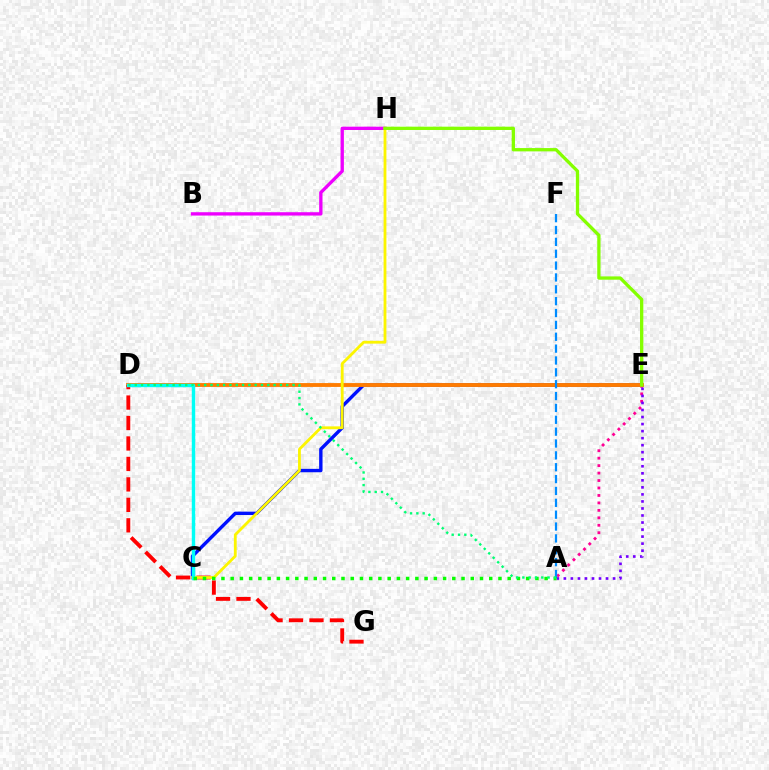{('A', 'E'): [{'color': '#ff0094', 'line_style': 'dotted', 'thickness': 2.03}, {'color': '#7200ff', 'line_style': 'dotted', 'thickness': 1.91}], ('C', 'E'): [{'color': '#0010ff', 'line_style': 'solid', 'thickness': 2.44}], ('B', 'H'): [{'color': '#ee00ff', 'line_style': 'solid', 'thickness': 2.4}], ('D', 'E'): [{'color': '#ff7c00', 'line_style': 'solid', 'thickness': 2.77}], ('D', 'G'): [{'color': '#ff0000', 'line_style': 'dashed', 'thickness': 2.78}], ('A', 'F'): [{'color': '#008cff', 'line_style': 'dashed', 'thickness': 1.61}], ('C', 'H'): [{'color': '#fcf500', 'line_style': 'solid', 'thickness': 2.03}], ('E', 'H'): [{'color': '#84ff00', 'line_style': 'solid', 'thickness': 2.38}], ('C', 'D'): [{'color': '#00fff6', 'line_style': 'solid', 'thickness': 2.47}], ('A', 'C'): [{'color': '#08ff00', 'line_style': 'dotted', 'thickness': 2.51}], ('A', 'D'): [{'color': '#00ff74', 'line_style': 'dotted', 'thickness': 1.72}]}